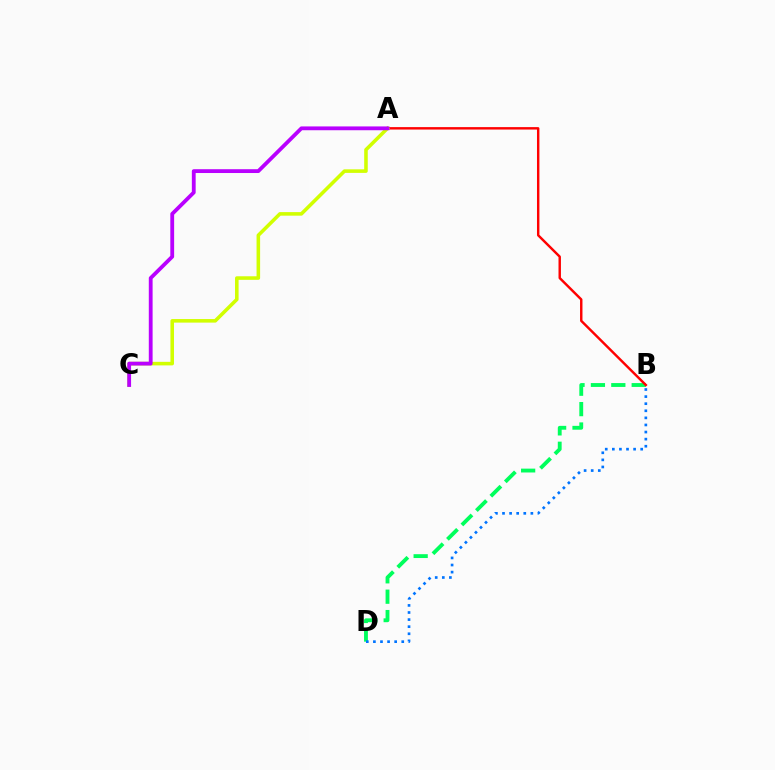{('B', 'D'): [{'color': '#00ff5c', 'line_style': 'dashed', 'thickness': 2.77}, {'color': '#0074ff', 'line_style': 'dotted', 'thickness': 1.93}], ('A', 'B'): [{'color': '#ff0000', 'line_style': 'solid', 'thickness': 1.75}], ('A', 'C'): [{'color': '#d1ff00', 'line_style': 'solid', 'thickness': 2.56}, {'color': '#b900ff', 'line_style': 'solid', 'thickness': 2.74}]}